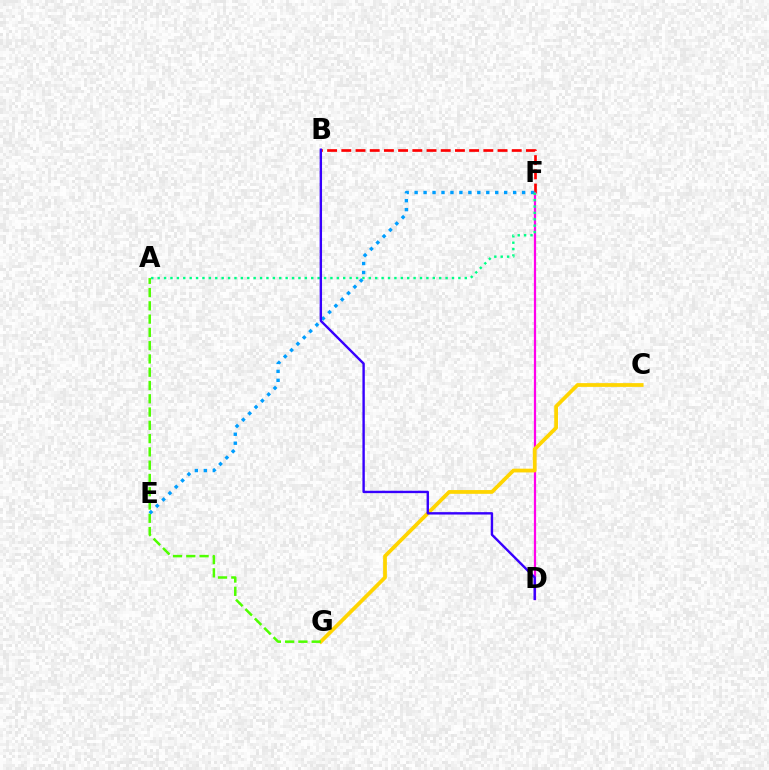{('B', 'F'): [{'color': '#ff0000', 'line_style': 'dashed', 'thickness': 1.93}], ('D', 'F'): [{'color': '#ff00ed', 'line_style': 'solid', 'thickness': 1.61}], ('C', 'G'): [{'color': '#ffd500', 'line_style': 'solid', 'thickness': 2.71}], ('A', 'G'): [{'color': '#4fff00', 'line_style': 'dashed', 'thickness': 1.8}], ('E', 'F'): [{'color': '#009eff', 'line_style': 'dotted', 'thickness': 2.43}], ('A', 'F'): [{'color': '#00ff86', 'line_style': 'dotted', 'thickness': 1.74}], ('B', 'D'): [{'color': '#3700ff', 'line_style': 'solid', 'thickness': 1.72}]}